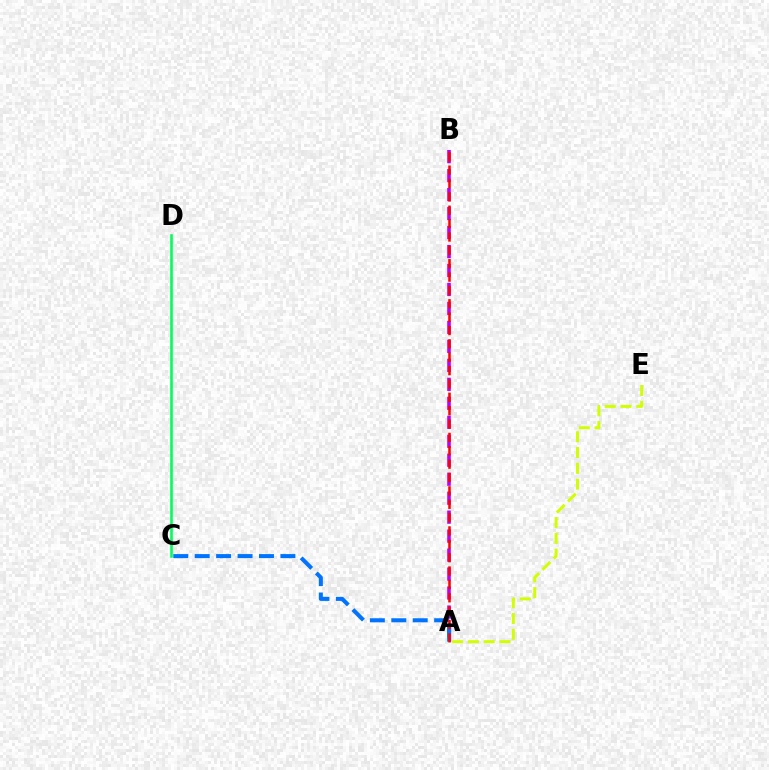{('A', 'B'): [{'color': '#b900ff', 'line_style': 'dashed', 'thickness': 2.58}, {'color': '#ff0000', 'line_style': 'dashed', 'thickness': 1.82}], ('A', 'C'): [{'color': '#0074ff', 'line_style': 'dashed', 'thickness': 2.91}], ('C', 'D'): [{'color': '#00ff5c', 'line_style': 'solid', 'thickness': 1.88}], ('A', 'E'): [{'color': '#d1ff00', 'line_style': 'dashed', 'thickness': 2.14}]}